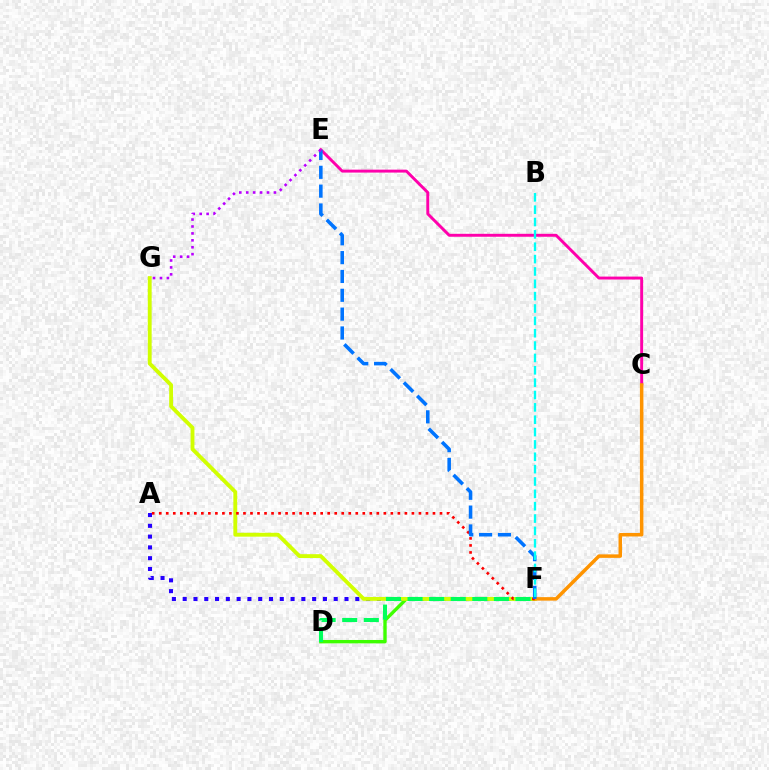{('A', 'F'): [{'color': '#2500ff', 'line_style': 'dotted', 'thickness': 2.93}, {'color': '#ff0000', 'line_style': 'dotted', 'thickness': 1.91}], ('D', 'F'): [{'color': '#3dff00', 'line_style': 'solid', 'thickness': 2.43}, {'color': '#00ff5c', 'line_style': 'dashed', 'thickness': 2.93}], ('C', 'E'): [{'color': '#ff00ac', 'line_style': 'solid', 'thickness': 2.11}], ('F', 'G'): [{'color': '#d1ff00', 'line_style': 'solid', 'thickness': 2.78}], ('C', 'F'): [{'color': '#ff9400', 'line_style': 'solid', 'thickness': 2.52}], ('E', 'F'): [{'color': '#0074ff', 'line_style': 'dashed', 'thickness': 2.56}], ('B', 'F'): [{'color': '#00fff6', 'line_style': 'dashed', 'thickness': 1.68}], ('E', 'G'): [{'color': '#b900ff', 'line_style': 'dotted', 'thickness': 1.88}]}